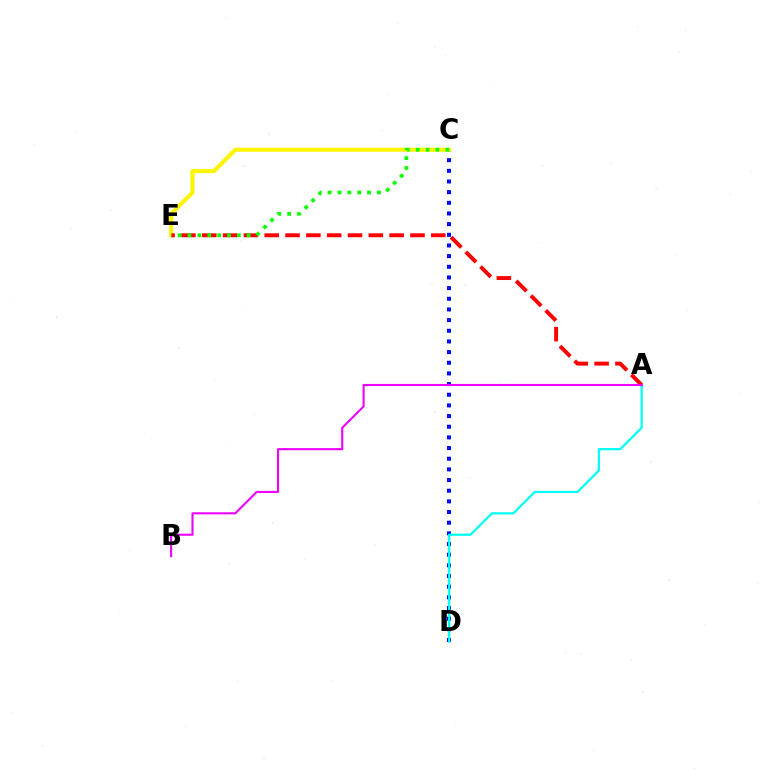{('C', 'D'): [{'color': '#0010ff', 'line_style': 'dotted', 'thickness': 2.9}], ('A', 'D'): [{'color': '#00fff6', 'line_style': 'solid', 'thickness': 1.61}], ('C', 'E'): [{'color': '#fcf500', 'line_style': 'solid', 'thickness': 2.95}, {'color': '#08ff00', 'line_style': 'dotted', 'thickness': 2.68}], ('A', 'E'): [{'color': '#ff0000', 'line_style': 'dashed', 'thickness': 2.83}], ('A', 'B'): [{'color': '#ee00ff', 'line_style': 'solid', 'thickness': 1.51}]}